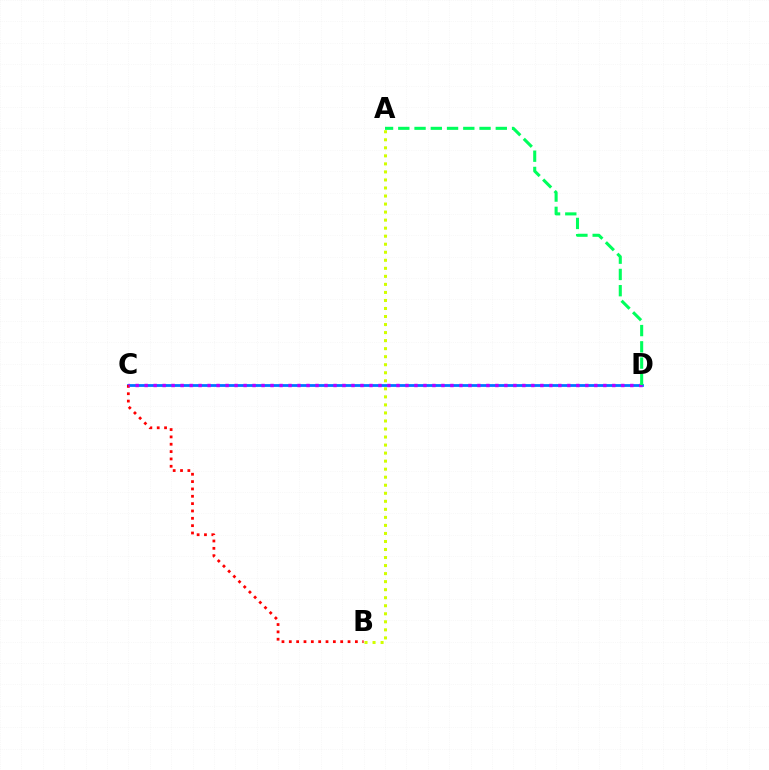{('C', 'D'): [{'color': '#0074ff', 'line_style': 'solid', 'thickness': 1.99}, {'color': '#b900ff', 'line_style': 'dotted', 'thickness': 2.44}], ('B', 'C'): [{'color': '#ff0000', 'line_style': 'dotted', 'thickness': 1.99}], ('A', 'B'): [{'color': '#d1ff00', 'line_style': 'dotted', 'thickness': 2.18}], ('A', 'D'): [{'color': '#00ff5c', 'line_style': 'dashed', 'thickness': 2.21}]}